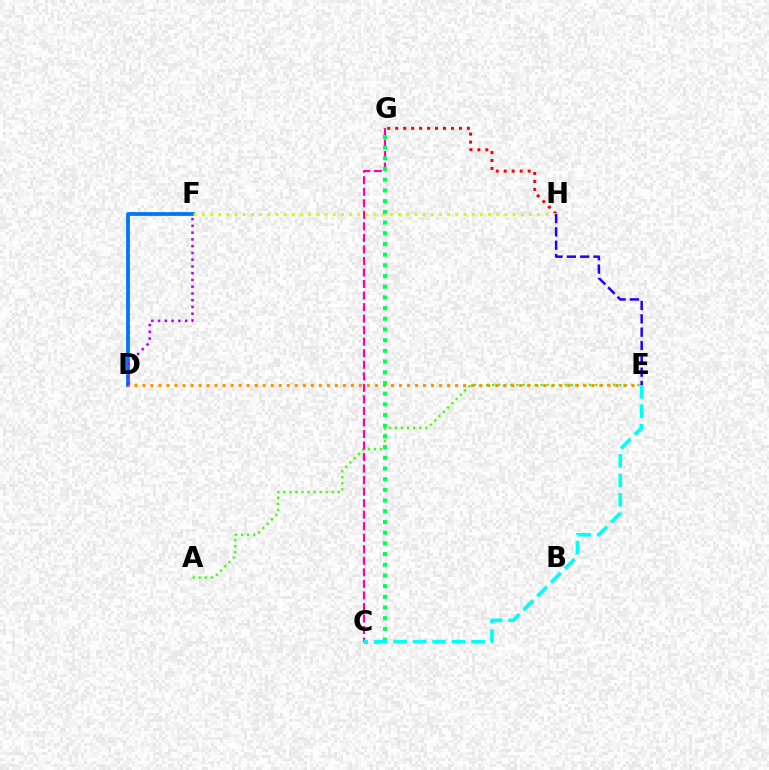{('G', 'H'): [{'color': '#ff0000', 'line_style': 'dotted', 'thickness': 2.16}], ('A', 'E'): [{'color': '#3dff00', 'line_style': 'dotted', 'thickness': 1.64}], ('D', 'F'): [{'color': '#0074ff', 'line_style': 'solid', 'thickness': 2.72}, {'color': '#b900ff', 'line_style': 'dotted', 'thickness': 1.84}], ('D', 'E'): [{'color': '#ff9400', 'line_style': 'dotted', 'thickness': 2.18}], ('C', 'G'): [{'color': '#ff00ac', 'line_style': 'dashed', 'thickness': 1.57}, {'color': '#00ff5c', 'line_style': 'dotted', 'thickness': 2.91}], ('F', 'H'): [{'color': '#d1ff00', 'line_style': 'dotted', 'thickness': 2.22}], ('E', 'H'): [{'color': '#2500ff', 'line_style': 'dashed', 'thickness': 1.81}], ('C', 'E'): [{'color': '#00fff6', 'line_style': 'dashed', 'thickness': 2.65}]}